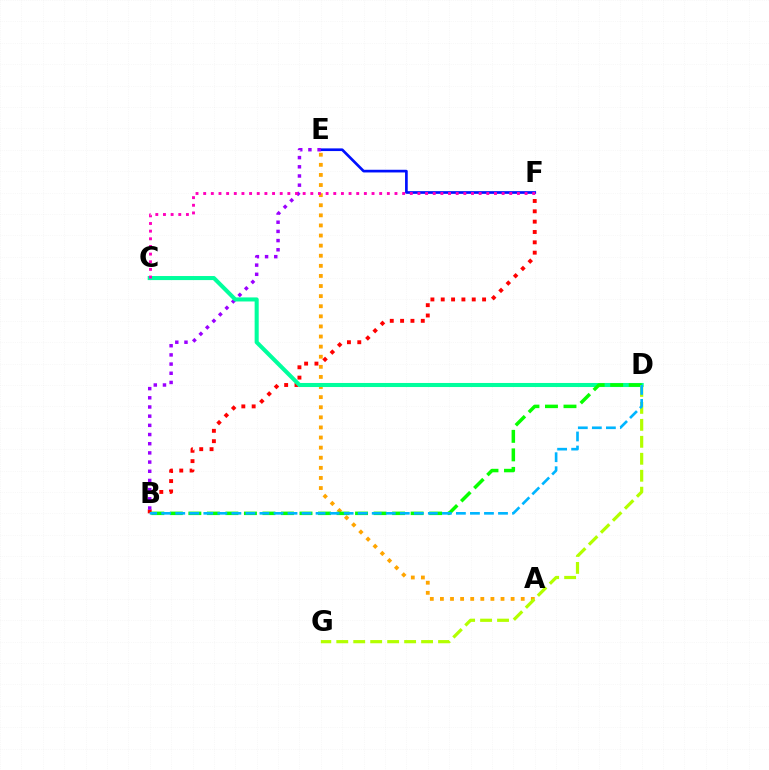{('E', 'F'): [{'color': '#0010ff', 'line_style': 'solid', 'thickness': 1.93}], ('B', 'F'): [{'color': '#ff0000', 'line_style': 'dotted', 'thickness': 2.81}], ('B', 'E'): [{'color': '#9b00ff', 'line_style': 'dotted', 'thickness': 2.5}], ('A', 'E'): [{'color': '#ffa500', 'line_style': 'dotted', 'thickness': 2.74}], ('C', 'D'): [{'color': '#00ff9d', 'line_style': 'solid', 'thickness': 2.92}], ('B', 'D'): [{'color': '#08ff00', 'line_style': 'dashed', 'thickness': 2.52}, {'color': '#00b5ff', 'line_style': 'dashed', 'thickness': 1.91}], ('D', 'G'): [{'color': '#b3ff00', 'line_style': 'dashed', 'thickness': 2.3}], ('C', 'F'): [{'color': '#ff00bd', 'line_style': 'dotted', 'thickness': 2.08}]}